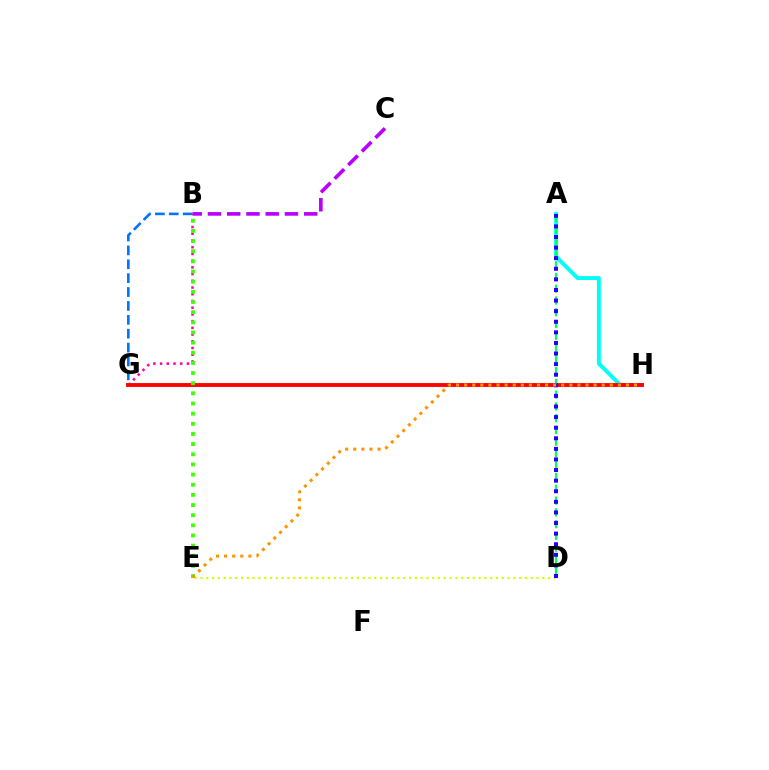{('B', 'G'): [{'color': '#0074ff', 'line_style': 'dashed', 'thickness': 1.89}, {'color': '#ff00ac', 'line_style': 'dotted', 'thickness': 1.83}], ('A', 'H'): [{'color': '#00fff6', 'line_style': 'solid', 'thickness': 2.83}], ('G', 'H'): [{'color': '#ff0000', 'line_style': 'solid', 'thickness': 2.78}], ('D', 'E'): [{'color': '#d1ff00', 'line_style': 'dotted', 'thickness': 1.57}], ('B', 'E'): [{'color': '#3dff00', 'line_style': 'dotted', 'thickness': 2.76}], ('A', 'D'): [{'color': '#00ff5c', 'line_style': 'dashed', 'thickness': 1.6}, {'color': '#2500ff', 'line_style': 'dotted', 'thickness': 2.88}], ('B', 'C'): [{'color': '#b900ff', 'line_style': 'dashed', 'thickness': 2.62}], ('E', 'H'): [{'color': '#ff9400', 'line_style': 'dotted', 'thickness': 2.2}]}